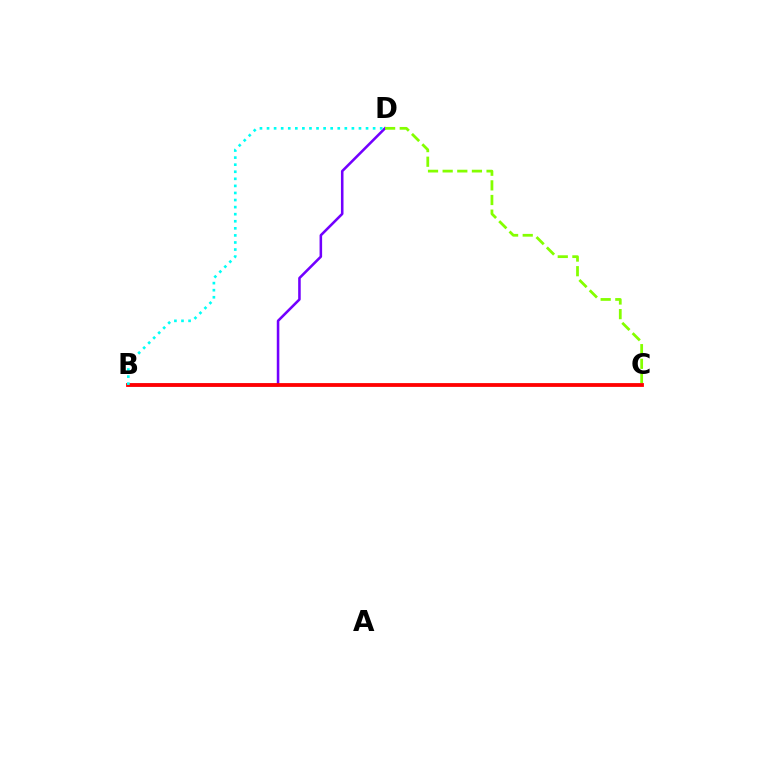{('B', 'D'): [{'color': '#7200ff', 'line_style': 'solid', 'thickness': 1.84}, {'color': '#00fff6', 'line_style': 'dotted', 'thickness': 1.92}], ('C', 'D'): [{'color': '#84ff00', 'line_style': 'dashed', 'thickness': 1.99}], ('B', 'C'): [{'color': '#ff0000', 'line_style': 'solid', 'thickness': 2.73}]}